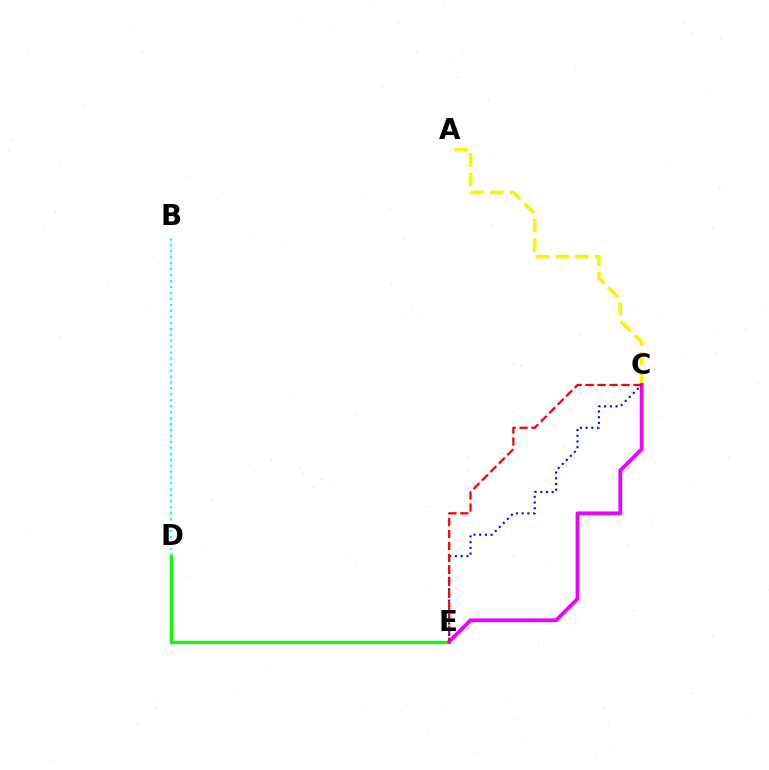{('C', 'E'): [{'color': '#0010ff', 'line_style': 'dotted', 'thickness': 1.55}, {'color': '#ee00ff', 'line_style': 'solid', 'thickness': 2.74}, {'color': '#ff0000', 'line_style': 'dashed', 'thickness': 1.63}], ('A', 'C'): [{'color': '#fcf500', 'line_style': 'dashed', 'thickness': 2.65}], ('D', 'E'): [{'color': '#08ff00', 'line_style': 'solid', 'thickness': 2.36}], ('B', 'D'): [{'color': '#00fff6', 'line_style': 'dotted', 'thickness': 1.62}]}